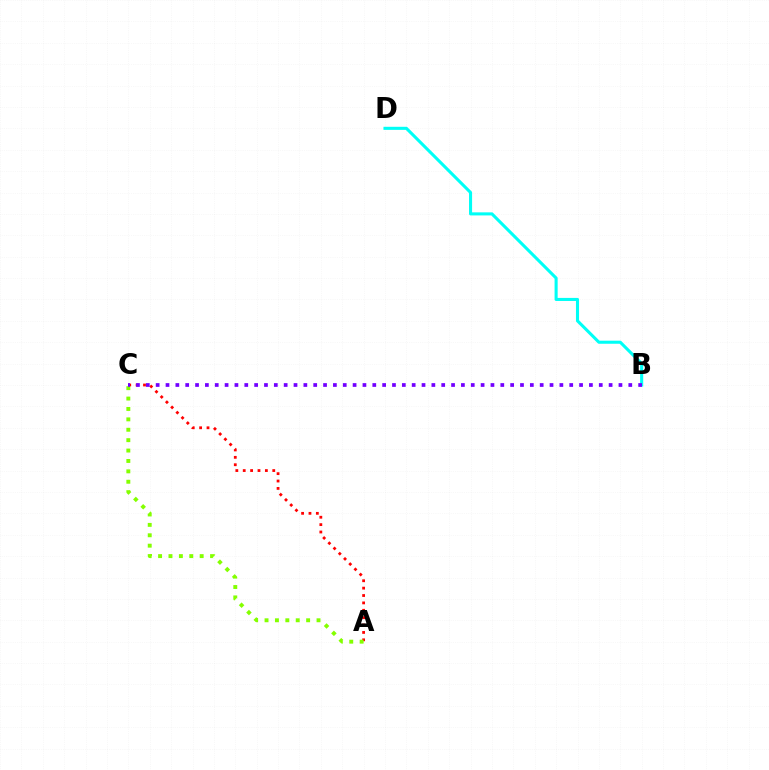{('A', 'C'): [{'color': '#ff0000', 'line_style': 'dotted', 'thickness': 2.01}, {'color': '#84ff00', 'line_style': 'dotted', 'thickness': 2.82}], ('B', 'D'): [{'color': '#00fff6', 'line_style': 'solid', 'thickness': 2.21}], ('B', 'C'): [{'color': '#7200ff', 'line_style': 'dotted', 'thickness': 2.68}]}